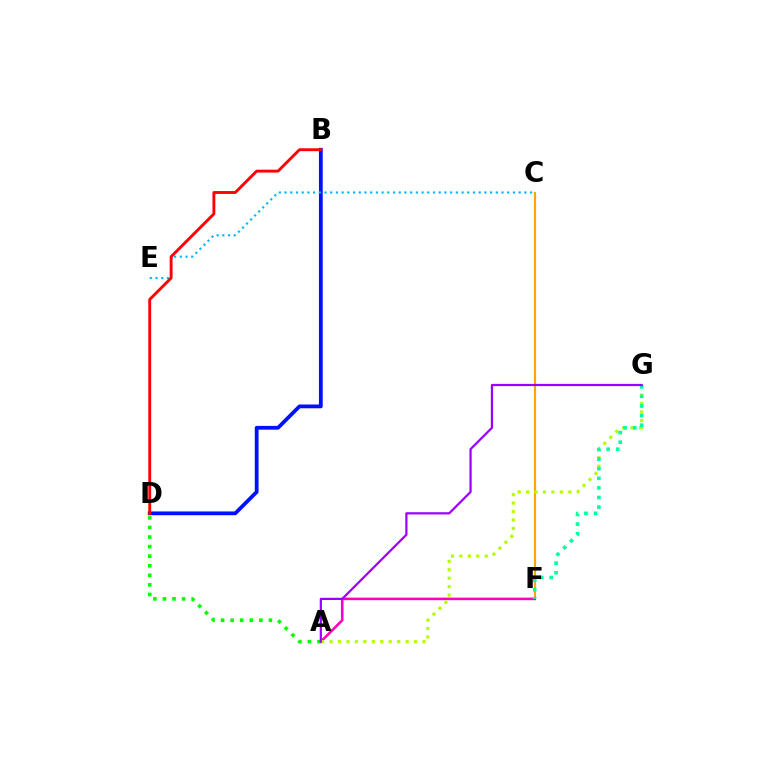{('C', 'F'): [{'color': '#ffa500', 'line_style': 'solid', 'thickness': 1.57}], ('A', 'F'): [{'color': '#ff00bd', 'line_style': 'solid', 'thickness': 1.86}], ('B', 'D'): [{'color': '#0010ff', 'line_style': 'solid', 'thickness': 2.72}, {'color': '#ff0000', 'line_style': 'solid', 'thickness': 2.07}], ('A', 'D'): [{'color': '#08ff00', 'line_style': 'dotted', 'thickness': 2.6}], ('C', 'E'): [{'color': '#00b5ff', 'line_style': 'dotted', 'thickness': 1.55}], ('A', 'G'): [{'color': '#b3ff00', 'line_style': 'dotted', 'thickness': 2.3}, {'color': '#9b00ff', 'line_style': 'solid', 'thickness': 1.6}], ('F', 'G'): [{'color': '#00ff9d', 'line_style': 'dotted', 'thickness': 2.61}]}